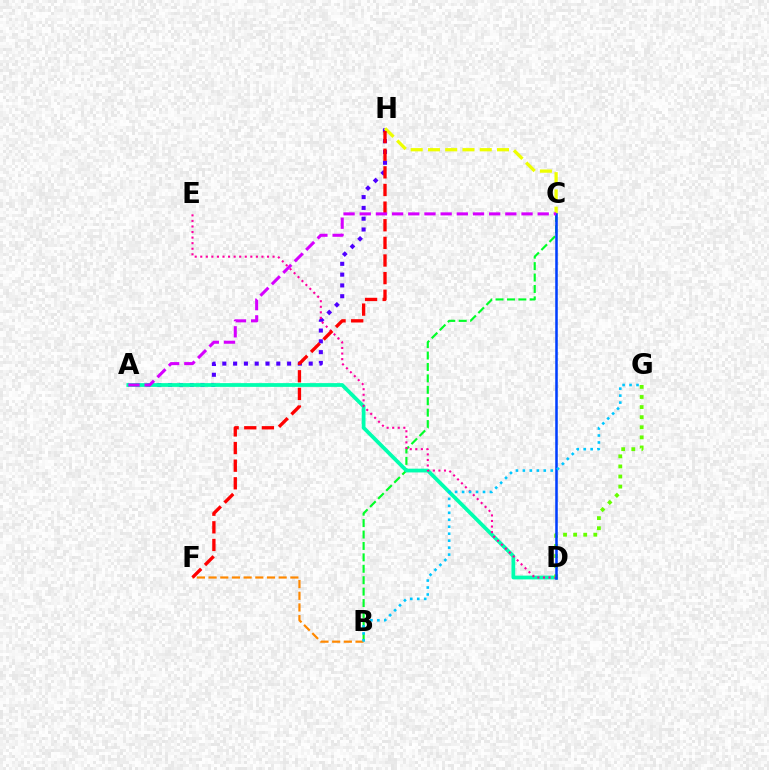{('A', 'H'): [{'color': '#4f00ff', 'line_style': 'dotted', 'thickness': 2.93}], ('B', 'C'): [{'color': '#00ff27', 'line_style': 'dashed', 'thickness': 1.55}], ('C', 'H'): [{'color': '#eeff00', 'line_style': 'dashed', 'thickness': 2.34}], ('B', 'F'): [{'color': '#ff8800', 'line_style': 'dashed', 'thickness': 1.59}], ('A', 'D'): [{'color': '#00ffaf', 'line_style': 'solid', 'thickness': 2.71}], ('D', 'E'): [{'color': '#ff00a0', 'line_style': 'dotted', 'thickness': 1.51}], ('D', 'G'): [{'color': '#66ff00', 'line_style': 'dotted', 'thickness': 2.74}], ('C', 'D'): [{'color': '#003fff', 'line_style': 'solid', 'thickness': 1.83}], ('F', 'H'): [{'color': '#ff0000', 'line_style': 'dashed', 'thickness': 2.39}], ('A', 'C'): [{'color': '#d600ff', 'line_style': 'dashed', 'thickness': 2.2}], ('B', 'G'): [{'color': '#00c7ff', 'line_style': 'dotted', 'thickness': 1.89}]}